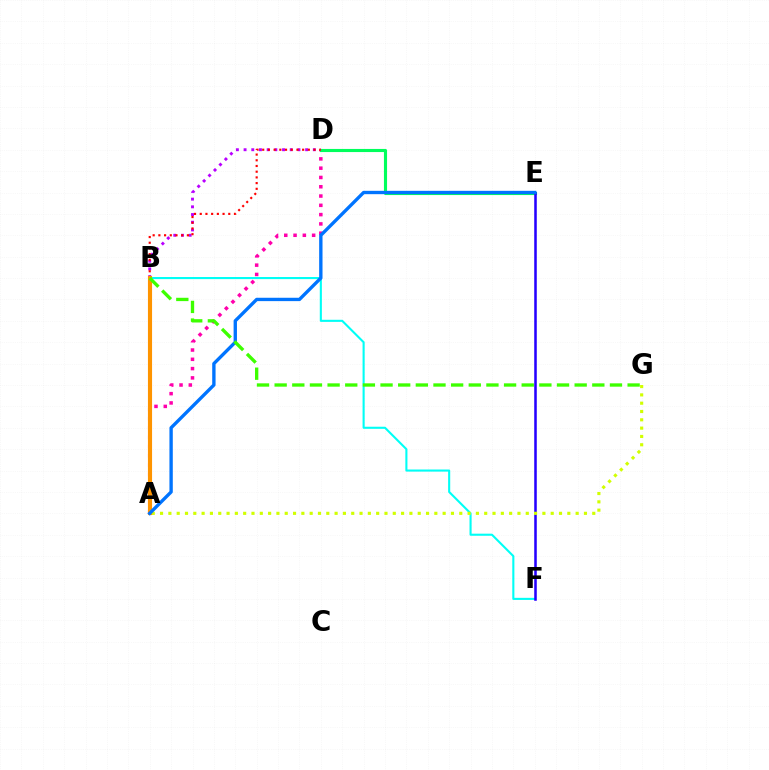{('A', 'D'): [{'color': '#ff00ac', 'line_style': 'dotted', 'thickness': 2.52}], ('B', 'F'): [{'color': '#00fff6', 'line_style': 'solid', 'thickness': 1.51}], ('D', 'E'): [{'color': '#00ff5c', 'line_style': 'solid', 'thickness': 2.25}], ('E', 'F'): [{'color': '#2500ff', 'line_style': 'solid', 'thickness': 1.84}], ('A', 'G'): [{'color': '#d1ff00', 'line_style': 'dotted', 'thickness': 2.26}], ('B', 'D'): [{'color': '#b900ff', 'line_style': 'dotted', 'thickness': 2.09}, {'color': '#ff0000', 'line_style': 'dotted', 'thickness': 1.55}], ('A', 'B'): [{'color': '#ff9400', 'line_style': 'solid', 'thickness': 2.97}], ('A', 'E'): [{'color': '#0074ff', 'line_style': 'solid', 'thickness': 2.42}], ('B', 'G'): [{'color': '#3dff00', 'line_style': 'dashed', 'thickness': 2.4}]}